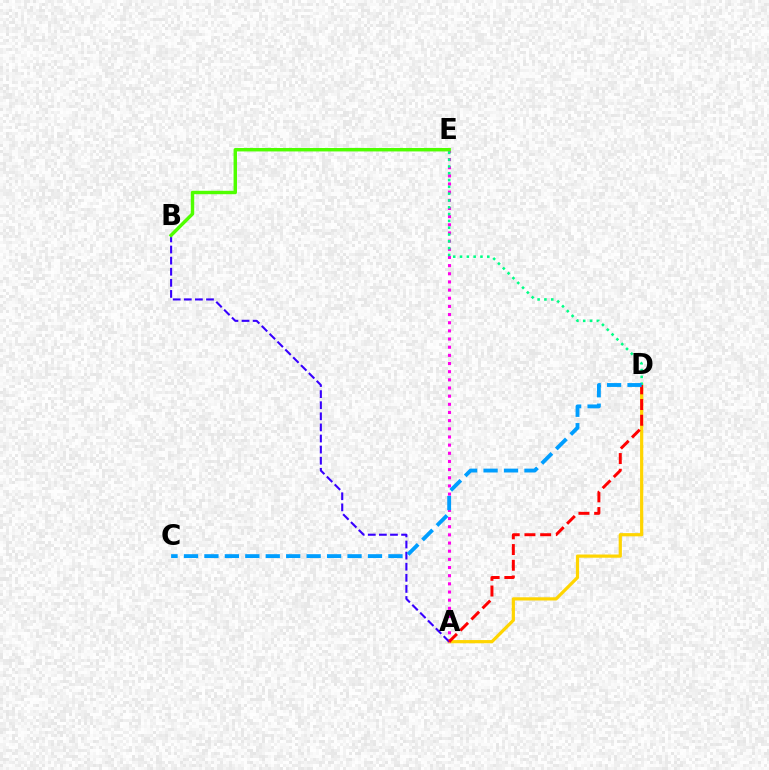{('A', 'D'): [{'color': '#ffd500', 'line_style': 'solid', 'thickness': 2.31}, {'color': '#ff0000', 'line_style': 'dashed', 'thickness': 2.14}], ('A', 'E'): [{'color': '#ff00ed', 'line_style': 'dotted', 'thickness': 2.22}], ('A', 'B'): [{'color': '#3700ff', 'line_style': 'dashed', 'thickness': 1.51}], ('B', 'E'): [{'color': '#4fff00', 'line_style': 'solid', 'thickness': 2.47}], ('D', 'E'): [{'color': '#00ff86', 'line_style': 'dotted', 'thickness': 1.85}], ('C', 'D'): [{'color': '#009eff', 'line_style': 'dashed', 'thickness': 2.78}]}